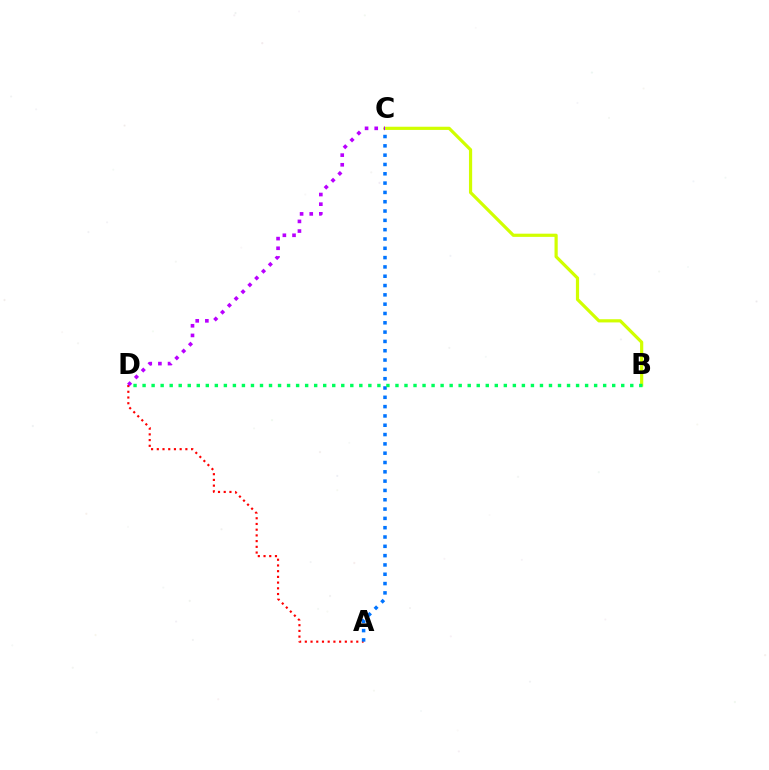{('A', 'D'): [{'color': '#ff0000', 'line_style': 'dotted', 'thickness': 1.55}], ('A', 'C'): [{'color': '#0074ff', 'line_style': 'dotted', 'thickness': 2.53}], ('B', 'C'): [{'color': '#d1ff00', 'line_style': 'solid', 'thickness': 2.3}], ('C', 'D'): [{'color': '#b900ff', 'line_style': 'dotted', 'thickness': 2.62}], ('B', 'D'): [{'color': '#00ff5c', 'line_style': 'dotted', 'thickness': 2.45}]}